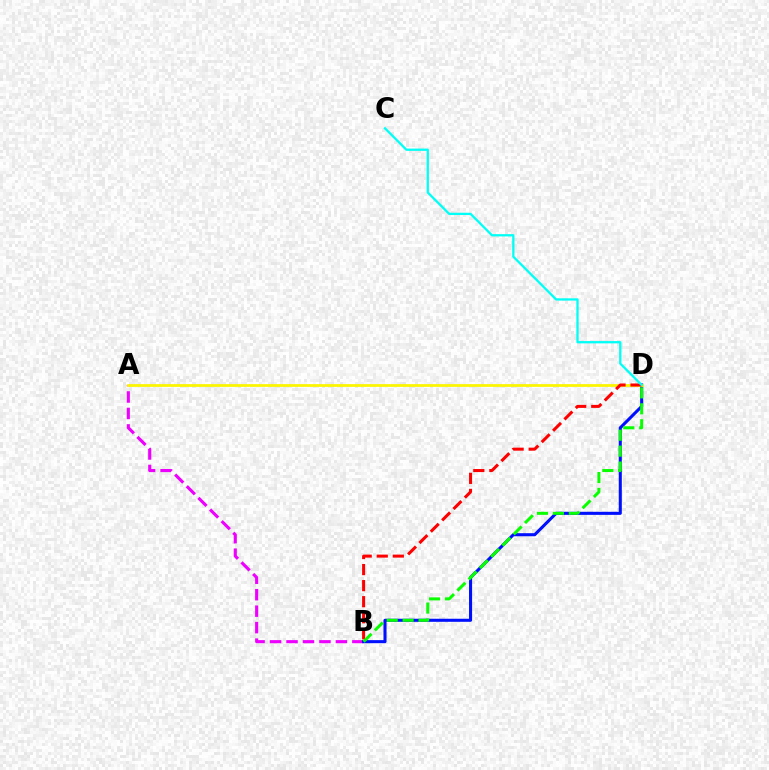{('A', 'B'): [{'color': '#ee00ff', 'line_style': 'dashed', 'thickness': 2.24}], ('B', 'D'): [{'color': '#0010ff', 'line_style': 'solid', 'thickness': 2.21}, {'color': '#ff0000', 'line_style': 'dashed', 'thickness': 2.18}, {'color': '#08ff00', 'line_style': 'dashed', 'thickness': 2.16}], ('A', 'D'): [{'color': '#fcf500', 'line_style': 'solid', 'thickness': 1.98}], ('C', 'D'): [{'color': '#00fff6', 'line_style': 'solid', 'thickness': 1.65}]}